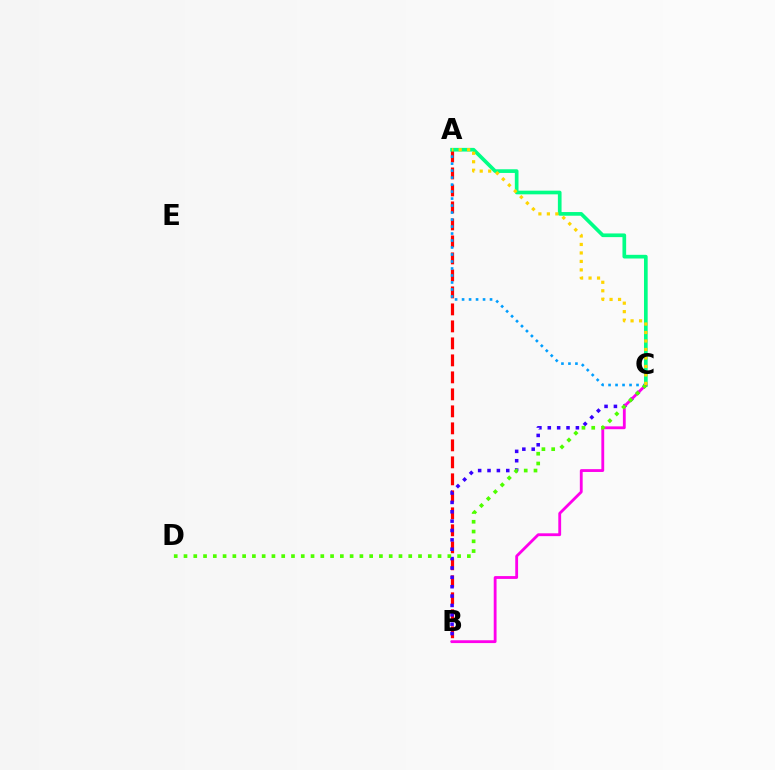{('A', 'B'): [{'color': '#ff0000', 'line_style': 'dashed', 'thickness': 2.31}], ('A', 'C'): [{'color': '#009eff', 'line_style': 'dotted', 'thickness': 1.9}, {'color': '#00ff86', 'line_style': 'solid', 'thickness': 2.65}, {'color': '#ffd500', 'line_style': 'dotted', 'thickness': 2.3}], ('B', 'C'): [{'color': '#3700ff', 'line_style': 'dotted', 'thickness': 2.55}, {'color': '#ff00ed', 'line_style': 'solid', 'thickness': 2.03}], ('C', 'D'): [{'color': '#4fff00', 'line_style': 'dotted', 'thickness': 2.65}]}